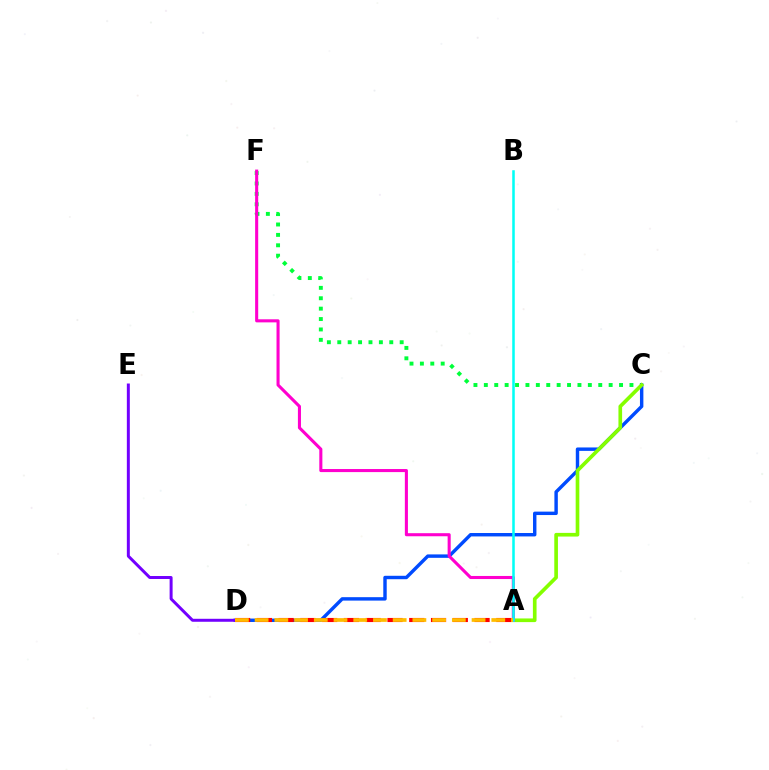{('C', 'F'): [{'color': '#00ff39', 'line_style': 'dotted', 'thickness': 2.83}], ('C', 'D'): [{'color': '#004bff', 'line_style': 'solid', 'thickness': 2.46}], ('D', 'E'): [{'color': '#7200ff', 'line_style': 'solid', 'thickness': 2.15}], ('A', 'C'): [{'color': '#84ff00', 'line_style': 'solid', 'thickness': 2.64}], ('A', 'F'): [{'color': '#ff00cf', 'line_style': 'solid', 'thickness': 2.21}], ('A', 'B'): [{'color': '#00fff6', 'line_style': 'solid', 'thickness': 1.83}], ('A', 'D'): [{'color': '#ff0000', 'line_style': 'dashed', 'thickness': 2.96}, {'color': '#ffbd00', 'line_style': 'dashed', 'thickness': 2.68}]}